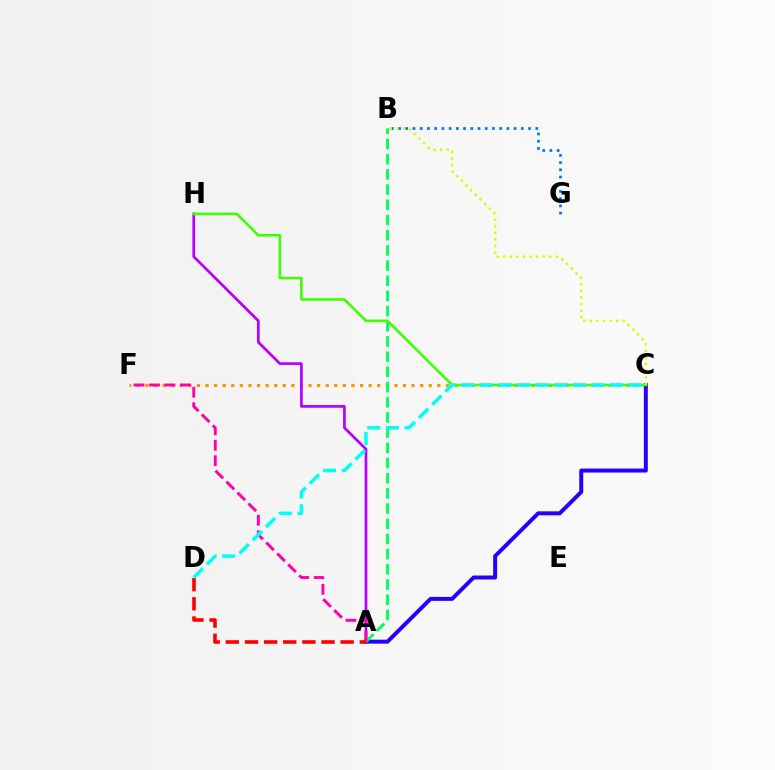{('C', 'F'): [{'color': '#ff9400', 'line_style': 'dotted', 'thickness': 2.33}], ('A', 'H'): [{'color': '#b900ff', 'line_style': 'solid', 'thickness': 1.97}], ('A', 'C'): [{'color': '#2500ff', 'line_style': 'solid', 'thickness': 2.86}], ('B', 'G'): [{'color': '#0074ff', 'line_style': 'dotted', 'thickness': 1.96}], ('A', 'B'): [{'color': '#00ff5c', 'line_style': 'dashed', 'thickness': 2.06}], ('A', 'F'): [{'color': '#ff00ac', 'line_style': 'dashed', 'thickness': 2.1}], ('C', 'H'): [{'color': '#3dff00', 'line_style': 'solid', 'thickness': 1.86}], ('A', 'D'): [{'color': '#ff0000', 'line_style': 'dashed', 'thickness': 2.6}], ('B', 'C'): [{'color': '#d1ff00', 'line_style': 'dotted', 'thickness': 1.79}], ('C', 'D'): [{'color': '#00fff6', 'line_style': 'dashed', 'thickness': 2.53}]}